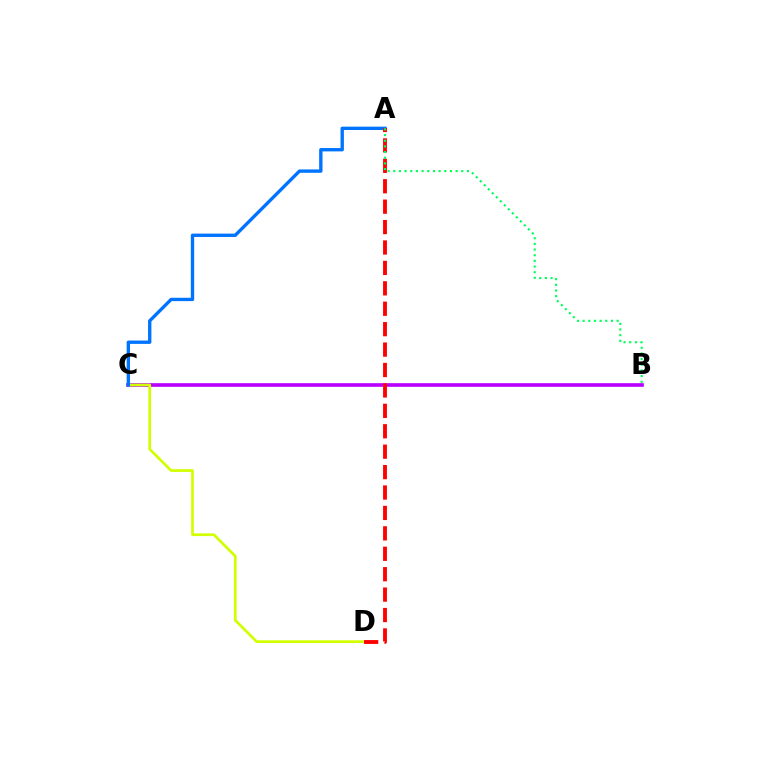{('B', 'C'): [{'color': '#b900ff', 'line_style': 'solid', 'thickness': 2.62}], ('C', 'D'): [{'color': '#d1ff00', 'line_style': 'solid', 'thickness': 1.96}], ('A', 'C'): [{'color': '#0074ff', 'line_style': 'solid', 'thickness': 2.42}], ('A', 'D'): [{'color': '#ff0000', 'line_style': 'dashed', 'thickness': 2.77}], ('A', 'B'): [{'color': '#00ff5c', 'line_style': 'dotted', 'thickness': 1.54}]}